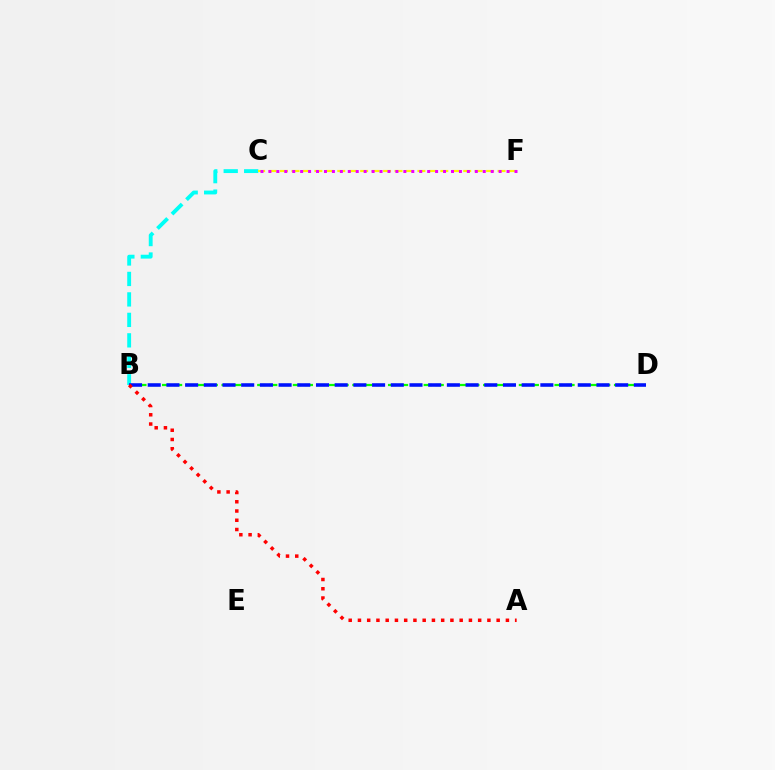{('B', 'C'): [{'color': '#00fff6', 'line_style': 'dashed', 'thickness': 2.78}], ('B', 'D'): [{'color': '#08ff00', 'line_style': 'dashed', 'thickness': 1.62}, {'color': '#0010ff', 'line_style': 'dashed', 'thickness': 2.54}], ('C', 'F'): [{'color': '#fcf500', 'line_style': 'dashed', 'thickness': 1.56}, {'color': '#ee00ff', 'line_style': 'dotted', 'thickness': 2.16}], ('A', 'B'): [{'color': '#ff0000', 'line_style': 'dotted', 'thickness': 2.51}]}